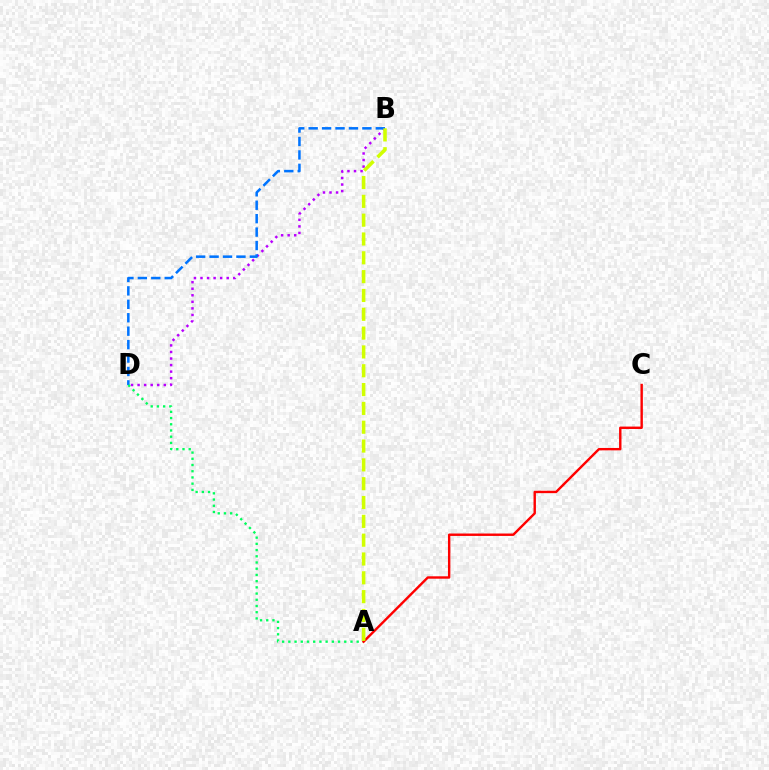{('B', 'D'): [{'color': '#b900ff', 'line_style': 'dotted', 'thickness': 1.78}, {'color': '#0074ff', 'line_style': 'dashed', 'thickness': 1.82}], ('A', 'D'): [{'color': '#00ff5c', 'line_style': 'dotted', 'thickness': 1.69}], ('A', 'C'): [{'color': '#ff0000', 'line_style': 'solid', 'thickness': 1.73}], ('A', 'B'): [{'color': '#d1ff00', 'line_style': 'dashed', 'thickness': 2.56}]}